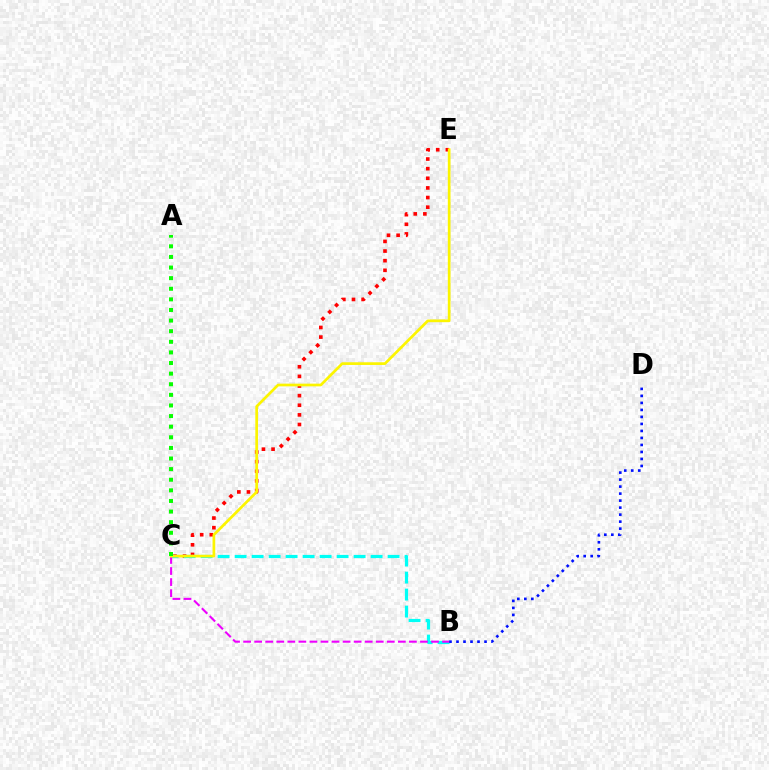{('C', 'E'): [{'color': '#ff0000', 'line_style': 'dotted', 'thickness': 2.62}, {'color': '#fcf500', 'line_style': 'solid', 'thickness': 1.95}], ('B', 'C'): [{'color': '#00fff6', 'line_style': 'dashed', 'thickness': 2.31}, {'color': '#ee00ff', 'line_style': 'dashed', 'thickness': 1.5}], ('B', 'D'): [{'color': '#0010ff', 'line_style': 'dotted', 'thickness': 1.9}], ('A', 'C'): [{'color': '#08ff00', 'line_style': 'dotted', 'thickness': 2.88}]}